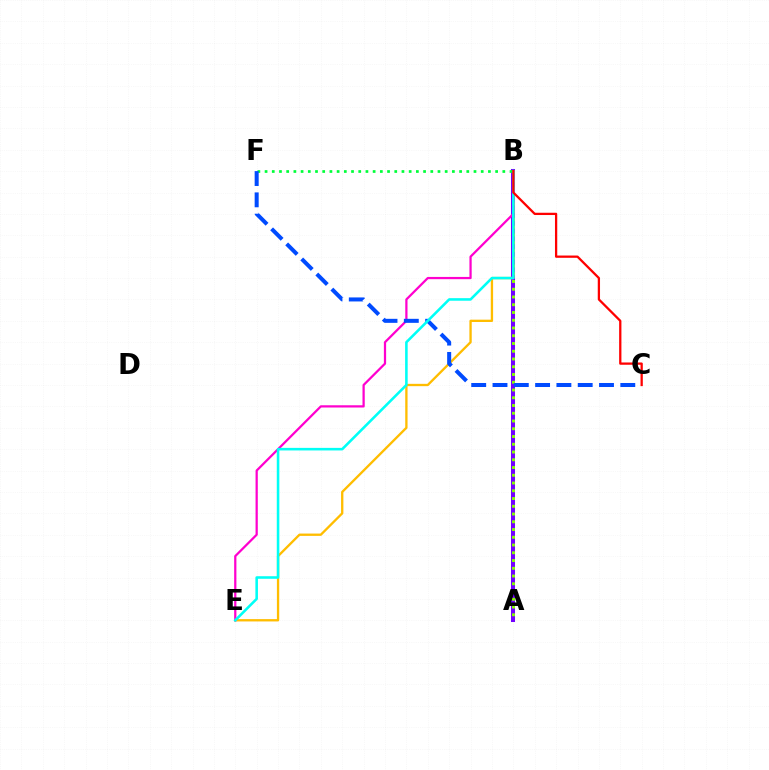{('A', 'B'): [{'color': '#7200ff', 'line_style': 'solid', 'thickness': 2.9}, {'color': '#84ff00', 'line_style': 'dotted', 'thickness': 2.11}], ('B', 'F'): [{'color': '#00ff39', 'line_style': 'dotted', 'thickness': 1.96}], ('B', 'E'): [{'color': '#ffbd00', 'line_style': 'solid', 'thickness': 1.67}, {'color': '#ff00cf', 'line_style': 'solid', 'thickness': 1.62}, {'color': '#00fff6', 'line_style': 'solid', 'thickness': 1.85}], ('C', 'F'): [{'color': '#004bff', 'line_style': 'dashed', 'thickness': 2.89}], ('B', 'C'): [{'color': '#ff0000', 'line_style': 'solid', 'thickness': 1.64}]}